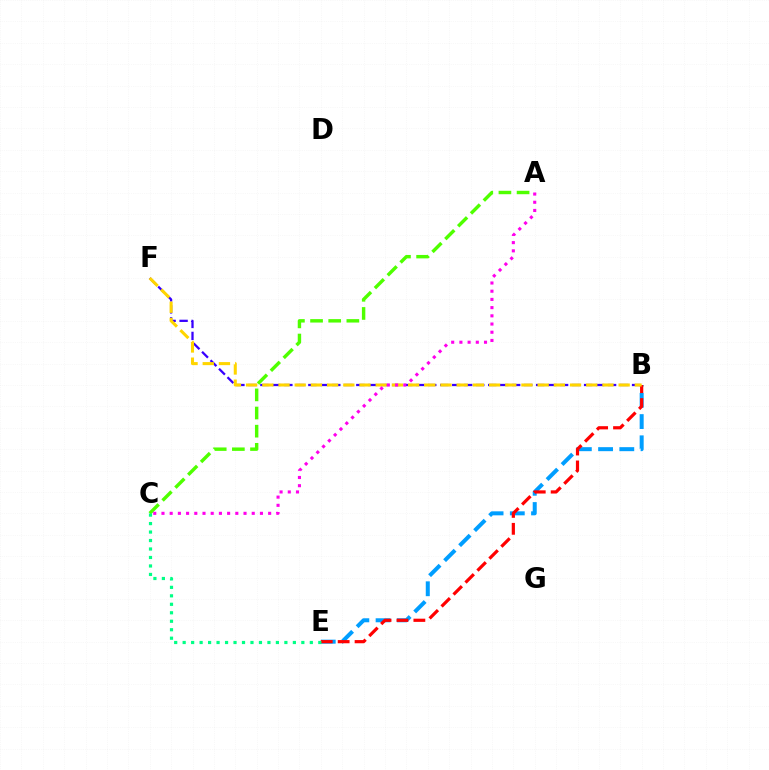{('B', 'E'): [{'color': '#009eff', 'line_style': 'dashed', 'thickness': 2.88}, {'color': '#ff0000', 'line_style': 'dashed', 'thickness': 2.3}], ('B', 'F'): [{'color': '#3700ff', 'line_style': 'dashed', 'thickness': 1.63}, {'color': '#ffd500', 'line_style': 'dashed', 'thickness': 2.2}], ('A', 'C'): [{'color': '#4fff00', 'line_style': 'dashed', 'thickness': 2.47}, {'color': '#ff00ed', 'line_style': 'dotted', 'thickness': 2.23}], ('C', 'E'): [{'color': '#00ff86', 'line_style': 'dotted', 'thickness': 2.3}]}